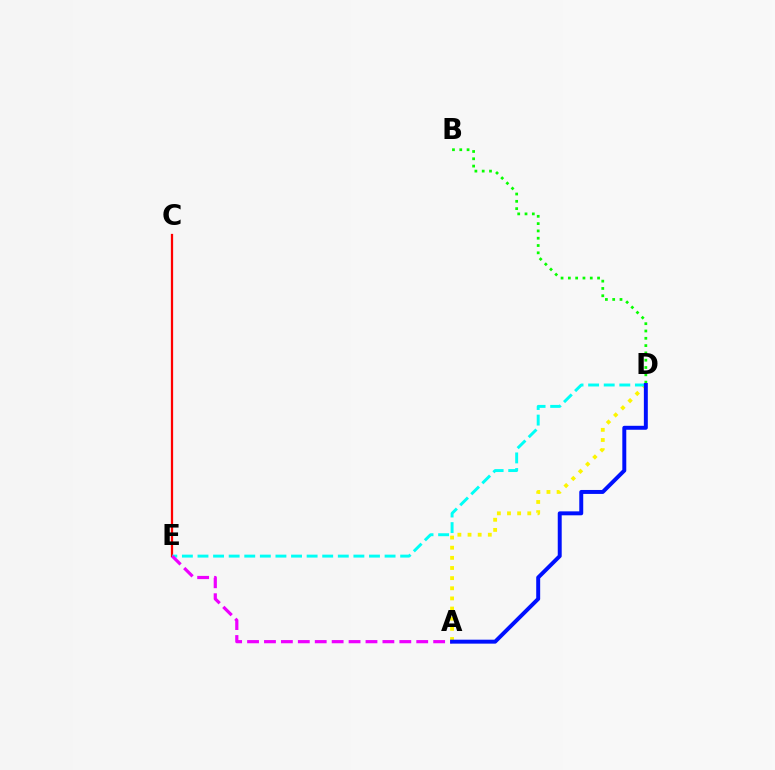{('C', 'E'): [{'color': '#ff0000', 'line_style': 'solid', 'thickness': 1.62}], ('A', 'D'): [{'color': '#fcf500', 'line_style': 'dotted', 'thickness': 2.76}, {'color': '#0010ff', 'line_style': 'solid', 'thickness': 2.85}], ('D', 'E'): [{'color': '#00fff6', 'line_style': 'dashed', 'thickness': 2.12}], ('A', 'E'): [{'color': '#ee00ff', 'line_style': 'dashed', 'thickness': 2.3}], ('B', 'D'): [{'color': '#08ff00', 'line_style': 'dotted', 'thickness': 1.98}]}